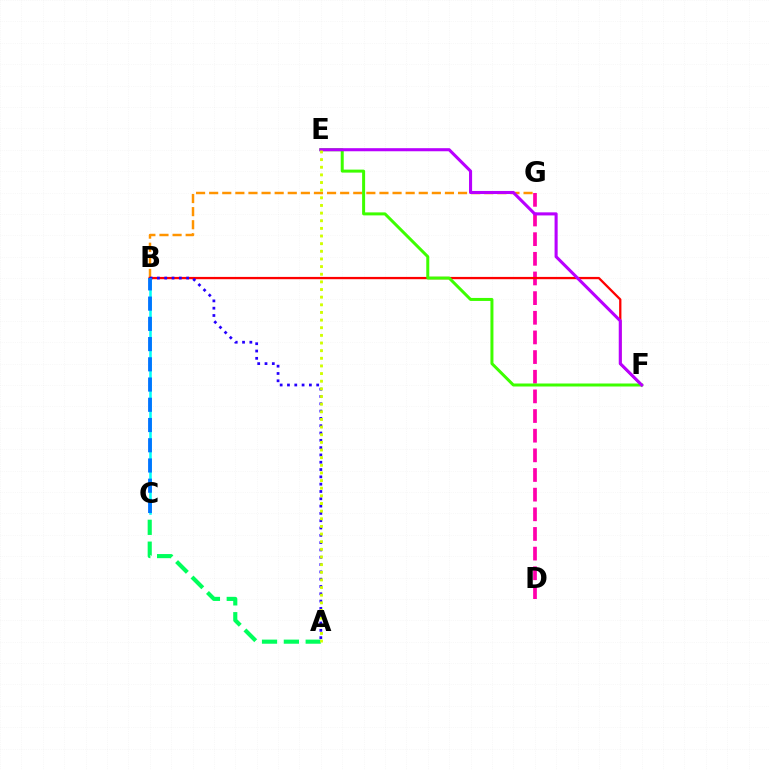{('D', 'G'): [{'color': '#ff00ac', 'line_style': 'dashed', 'thickness': 2.67}], ('B', 'G'): [{'color': '#ff9400', 'line_style': 'dashed', 'thickness': 1.78}], ('B', 'C'): [{'color': '#00fff6', 'line_style': 'solid', 'thickness': 1.84}, {'color': '#0074ff', 'line_style': 'dashed', 'thickness': 2.75}], ('B', 'F'): [{'color': '#ff0000', 'line_style': 'solid', 'thickness': 1.65}], ('E', 'F'): [{'color': '#3dff00', 'line_style': 'solid', 'thickness': 2.16}, {'color': '#b900ff', 'line_style': 'solid', 'thickness': 2.22}], ('A', 'B'): [{'color': '#2500ff', 'line_style': 'dotted', 'thickness': 1.99}], ('A', 'C'): [{'color': '#00ff5c', 'line_style': 'dashed', 'thickness': 2.97}], ('A', 'E'): [{'color': '#d1ff00', 'line_style': 'dotted', 'thickness': 2.08}]}